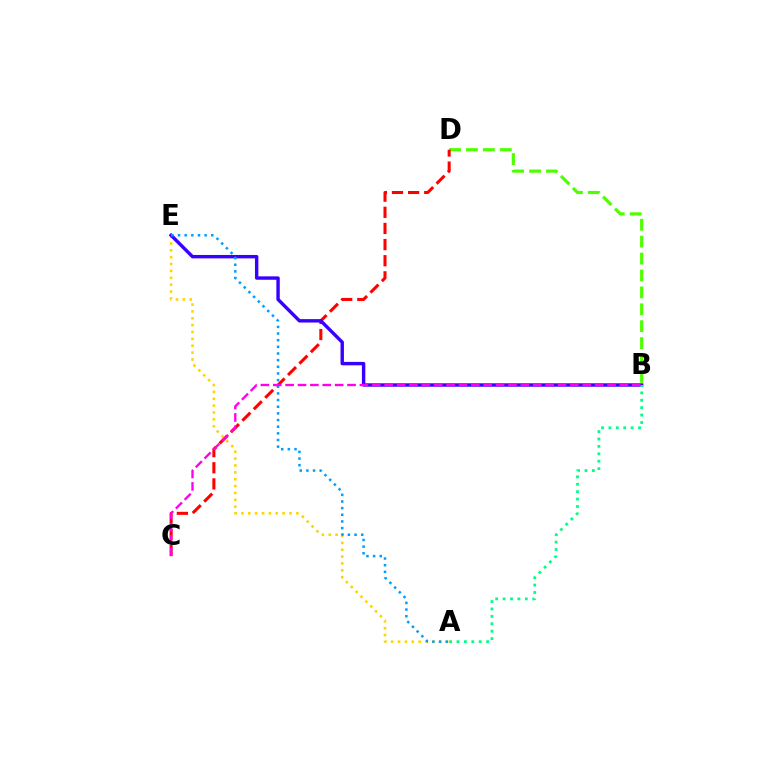{('B', 'D'): [{'color': '#4fff00', 'line_style': 'dashed', 'thickness': 2.3}], ('C', 'D'): [{'color': '#ff0000', 'line_style': 'dashed', 'thickness': 2.19}], ('A', 'E'): [{'color': '#ffd500', 'line_style': 'dotted', 'thickness': 1.87}, {'color': '#009eff', 'line_style': 'dotted', 'thickness': 1.81}], ('B', 'E'): [{'color': '#3700ff', 'line_style': 'solid', 'thickness': 2.45}], ('A', 'B'): [{'color': '#00ff86', 'line_style': 'dotted', 'thickness': 2.01}], ('B', 'C'): [{'color': '#ff00ed', 'line_style': 'dashed', 'thickness': 1.68}]}